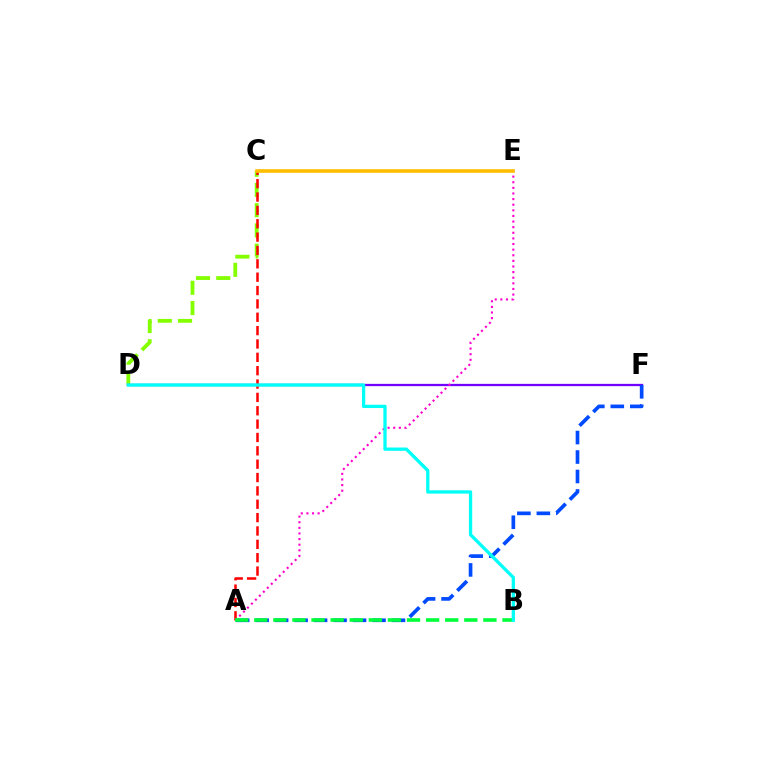{('C', 'D'): [{'color': '#84ff00', 'line_style': 'dashed', 'thickness': 2.75}], ('D', 'F'): [{'color': '#7200ff', 'line_style': 'solid', 'thickness': 1.64}], ('A', 'E'): [{'color': '#ff00cf', 'line_style': 'dotted', 'thickness': 1.53}], ('A', 'C'): [{'color': '#ff0000', 'line_style': 'dashed', 'thickness': 1.81}], ('A', 'F'): [{'color': '#004bff', 'line_style': 'dashed', 'thickness': 2.65}], ('A', 'B'): [{'color': '#00ff39', 'line_style': 'dashed', 'thickness': 2.59}], ('C', 'E'): [{'color': '#ffbd00', 'line_style': 'solid', 'thickness': 2.61}], ('B', 'D'): [{'color': '#00fff6', 'line_style': 'solid', 'thickness': 2.37}]}